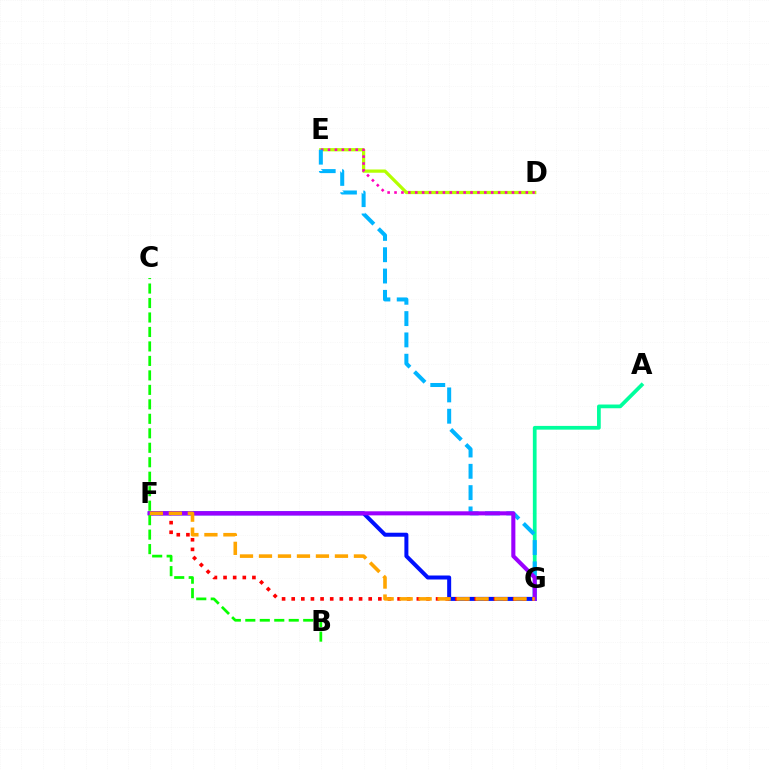{('D', 'E'): [{'color': '#b3ff00', 'line_style': 'solid', 'thickness': 2.34}, {'color': '#ff00bd', 'line_style': 'dotted', 'thickness': 1.88}], ('F', 'G'): [{'color': '#0010ff', 'line_style': 'solid', 'thickness': 2.88}, {'color': '#ff0000', 'line_style': 'dotted', 'thickness': 2.62}, {'color': '#9b00ff', 'line_style': 'solid', 'thickness': 2.94}, {'color': '#ffa500', 'line_style': 'dashed', 'thickness': 2.58}], ('A', 'G'): [{'color': '#00ff9d', 'line_style': 'solid', 'thickness': 2.69}], ('E', 'G'): [{'color': '#00b5ff', 'line_style': 'dashed', 'thickness': 2.9}], ('B', 'C'): [{'color': '#08ff00', 'line_style': 'dashed', 'thickness': 1.97}]}